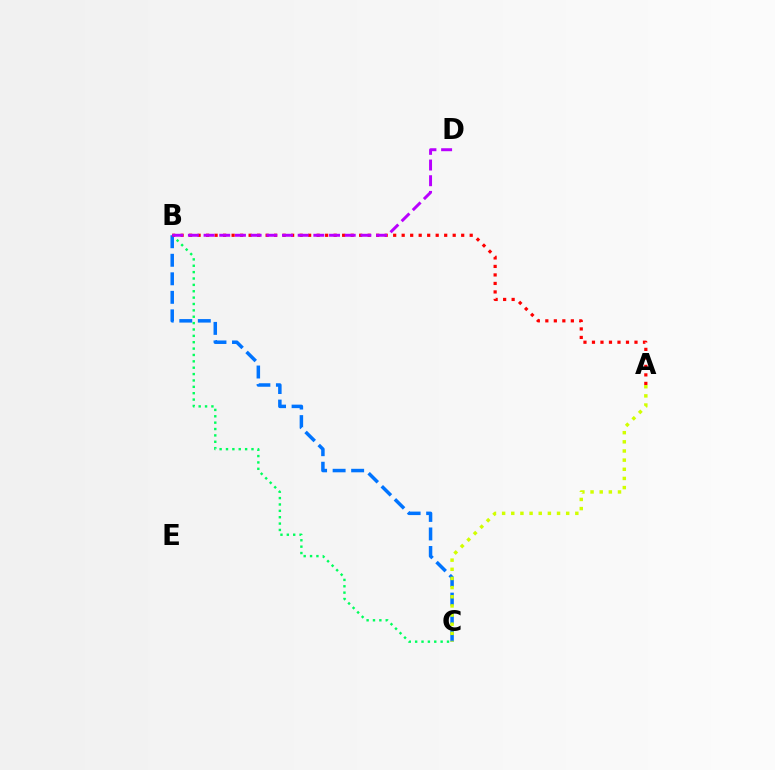{('B', 'C'): [{'color': '#00ff5c', 'line_style': 'dotted', 'thickness': 1.73}, {'color': '#0074ff', 'line_style': 'dashed', 'thickness': 2.52}], ('A', 'B'): [{'color': '#ff0000', 'line_style': 'dotted', 'thickness': 2.31}], ('B', 'D'): [{'color': '#b900ff', 'line_style': 'dashed', 'thickness': 2.13}], ('A', 'C'): [{'color': '#d1ff00', 'line_style': 'dotted', 'thickness': 2.49}]}